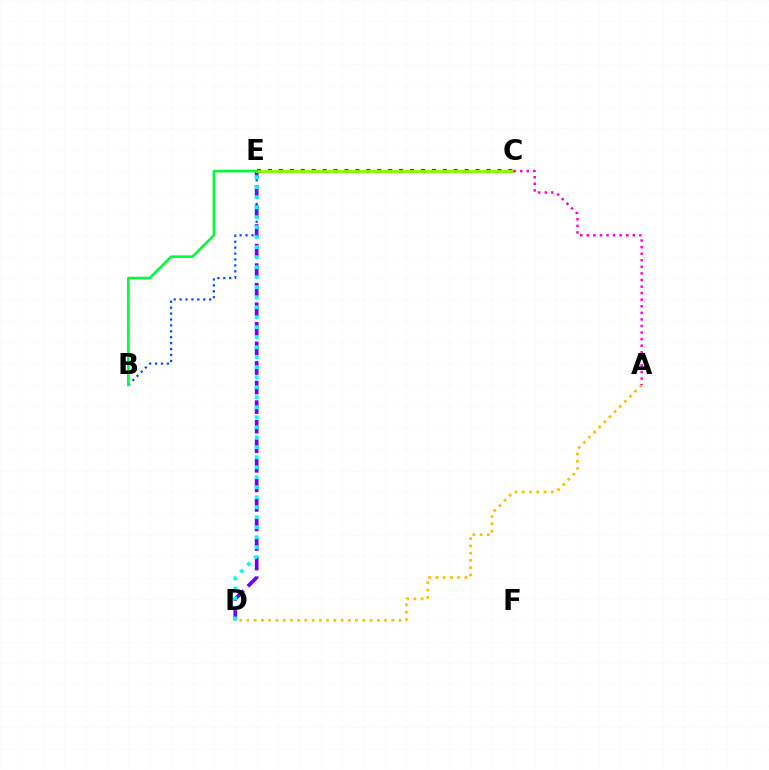{('D', 'E'): [{'color': '#7200ff', 'line_style': 'dashed', 'thickness': 2.66}, {'color': '#00fff6', 'line_style': 'dotted', 'thickness': 2.72}], ('C', 'E'): [{'color': '#ff0000', 'line_style': 'dotted', 'thickness': 2.97}, {'color': '#84ff00', 'line_style': 'solid', 'thickness': 2.05}], ('B', 'E'): [{'color': '#004bff', 'line_style': 'dotted', 'thickness': 1.61}, {'color': '#00ff39', 'line_style': 'solid', 'thickness': 1.89}], ('A', 'D'): [{'color': '#ffbd00', 'line_style': 'dotted', 'thickness': 1.97}], ('A', 'C'): [{'color': '#ff00cf', 'line_style': 'dotted', 'thickness': 1.79}]}